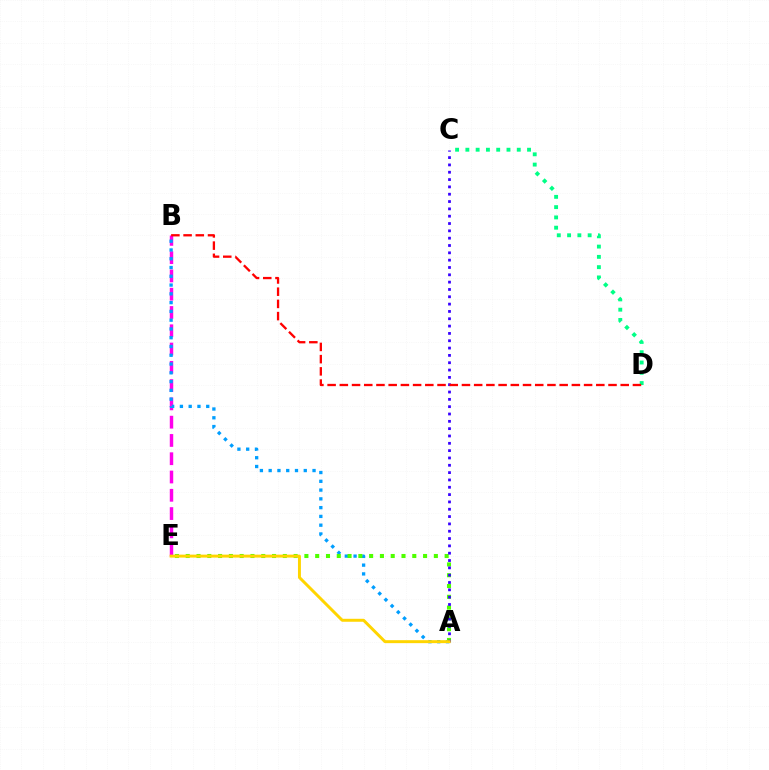{('B', 'E'): [{'color': '#ff00ed', 'line_style': 'dashed', 'thickness': 2.48}], ('A', 'B'): [{'color': '#009eff', 'line_style': 'dotted', 'thickness': 2.38}], ('C', 'D'): [{'color': '#00ff86', 'line_style': 'dotted', 'thickness': 2.79}], ('A', 'E'): [{'color': '#4fff00', 'line_style': 'dotted', 'thickness': 2.93}, {'color': '#ffd500', 'line_style': 'solid', 'thickness': 2.13}], ('A', 'C'): [{'color': '#3700ff', 'line_style': 'dotted', 'thickness': 1.99}], ('B', 'D'): [{'color': '#ff0000', 'line_style': 'dashed', 'thickness': 1.66}]}